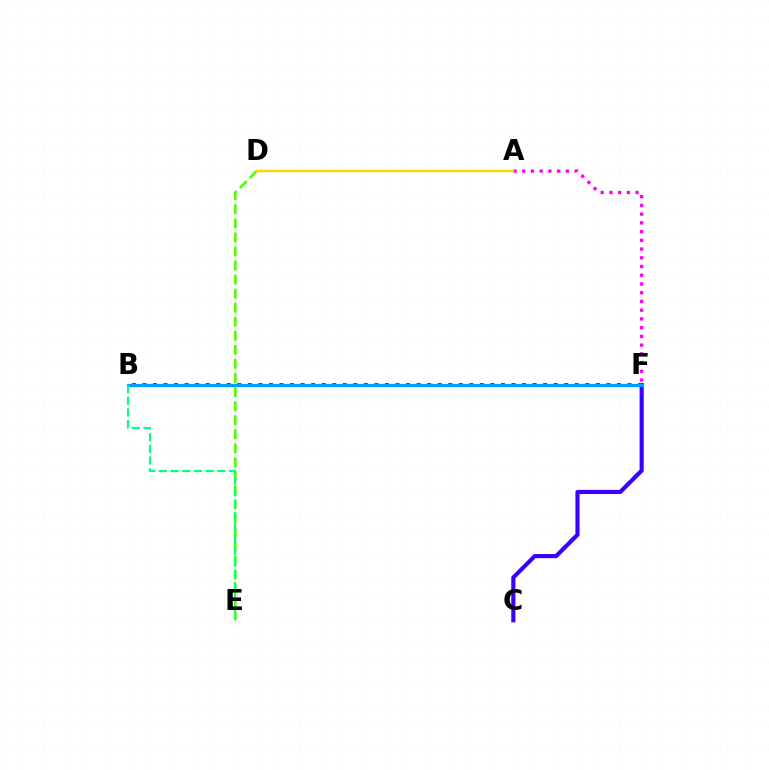{('D', 'E'): [{'color': '#4fff00', 'line_style': 'dashed', 'thickness': 1.91}], ('A', 'F'): [{'color': '#ff00ed', 'line_style': 'dotted', 'thickness': 2.37}], ('C', 'F'): [{'color': '#3700ff', 'line_style': 'solid', 'thickness': 2.98}], ('B', 'F'): [{'color': '#ff0000', 'line_style': 'dotted', 'thickness': 2.86}, {'color': '#009eff', 'line_style': 'solid', 'thickness': 2.31}], ('A', 'D'): [{'color': '#ffd500', 'line_style': 'solid', 'thickness': 1.72}], ('B', 'E'): [{'color': '#00ff86', 'line_style': 'dashed', 'thickness': 1.59}]}